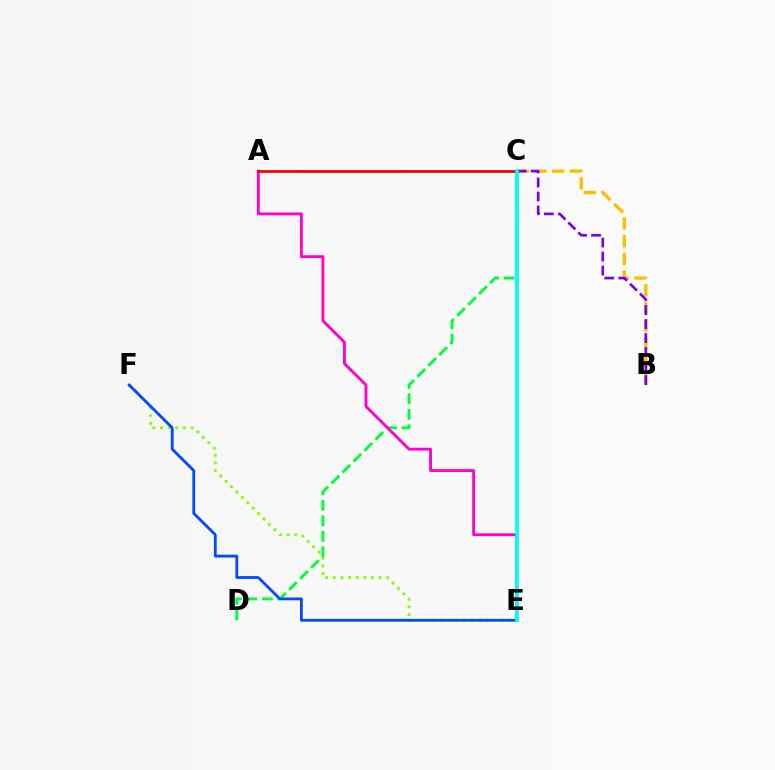{('C', 'D'): [{'color': '#00ff39', 'line_style': 'dashed', 'thickness': 2.11}], ('A', 'E'): [{'color': '#ff00cf', 'line_style': 'solid', 'thickness': 2.05}], ('E', 'F'): [{'color': '#84ff00', 'line_style': 'dotted', 'thickness': 2.07}, {'color': '#004bff', 'line_style': 'solid', 'thickness': 2.03}], ('B', 'C'): [{'color': '#ffbd00', 'line_style': 'dashed', 'thickness': 2.4}, {'color': '#7200ff', 'line_style': 'dashed', 'thickness': 1.9}], ('A', 'C'): [{'color': '#ff0000', 'line_style': 'solid', 'thickness': 2.02}], ('C', 'E'): [{'color': '#00fff6', 'line_style': 'solid', 'thickness': 2.69}]}